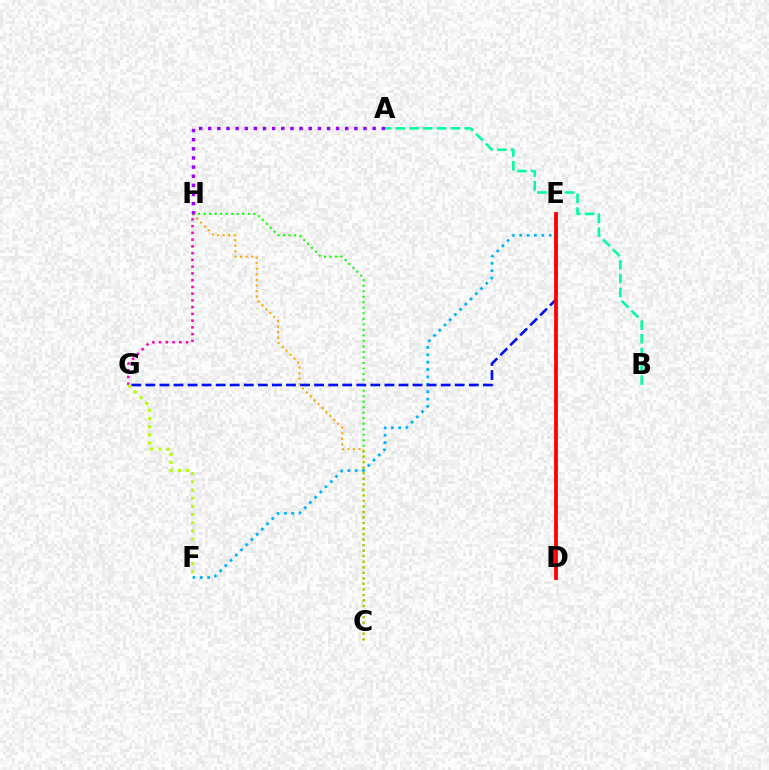{('C', 'H'): [{'color': '#08ff00', 'line_style': 'dotted', 'thickness': 1.5}, {'color': '#ffa500', 'line_style': 'dotted', 'thickness': 1.51}], ('E', 'F'): [{'color': '#00b5ff', 'line_style': 'dotted', 'thickness': 2.0}], ('G', 'H'): [{'color': '#ff00bd', 'line_style': 'dotted', 'thickness': 1.83}], ('E', 'G'): [{'color': '#0010ff', 'line_style': 'dashed', 'thickness': 1.91}], ('D', 'E'): [{'color': '#ff0000', 'line_style': 'solid', 'thickness': 2.72}], ('A', 'B'): [{'color': '#00ff9d', 'line_style': 'dashed', 'thickness': 1.88}], ('F', 'G'): [{'color': '#b3ff00', 'line_style': 'dotted', 'thickness': 2.22}], ('A', 'H'): [{'color': '#9b00ff', 'line_style': 'dotted', 'thickness': 2.48}]}